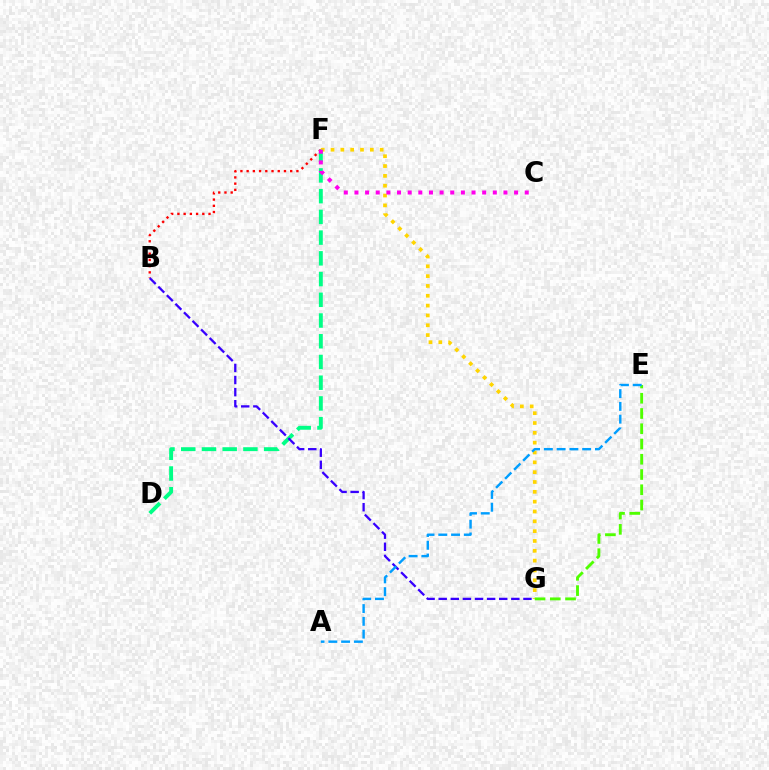{('B', 'F'): [{'color': '#ff0000', 'line_style': 'dotted', 'thickness': 1.69}], ('F', 'G'): [{'color': '#ffd500', 'line_style': 'dotted', 'thickness': 2.67}], ('E', 'G'): [{'color': '#4fff00', 'line_style': 'dashed', 'thickness': 2.07}], ('D', 'F'): [{'color': '#00ff86', 'line_style': 'dashed', 'thickness': 2.82}], ('C', 'F'): [{'color': '#ff00ed', 'line_style': 'dotted', 'thickness': 2.89}], ('B', 'G'): [{'color': '#3700ff', 'line_style': 'dashed', 'thickness': 1.64}], ('A', 'E'): [{'color': '#009eff', 'line_style': 'dashed', 'thickness': 1.74}]}